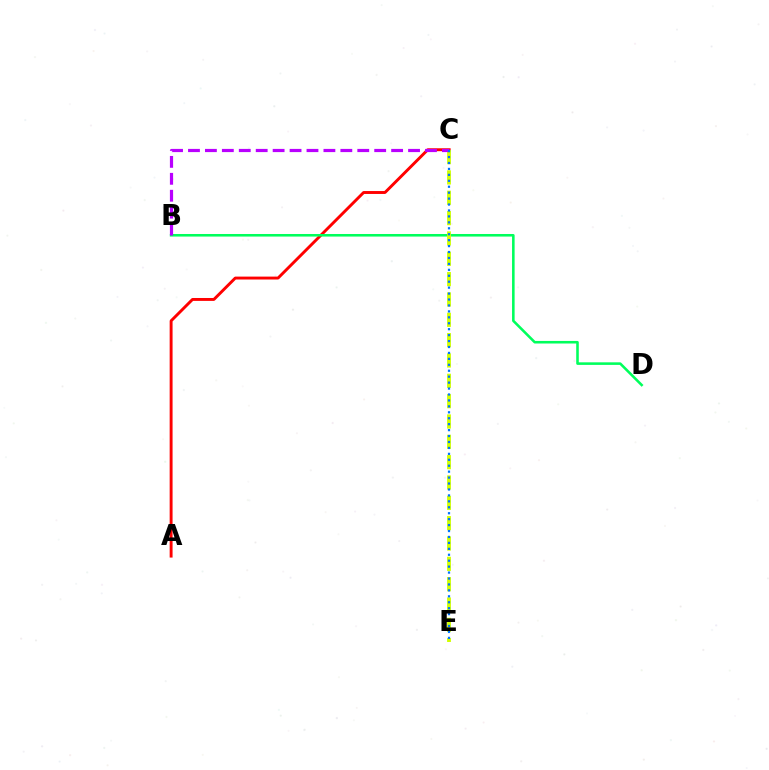{('A', 'C'): [{'color': '#ff0000', 'line_style': 'solid', 'thickness': 2.1}], ('B', 'D'): [{'color': '#00ff5c', 'line_style': 'solid', 'thickness': 1.85}], ('C', 'E'): [{'color': '#d1ff00', 'line_style': 'dashed', 'thickness': 2.76}, {'color': '#0074ff', 'line_style': 'dotted', 'thickness': 1.61}], ('B', 'C'): [{'color': '#b900ff', 'line_style': 'dashed', 'thickness': 2.3}]}